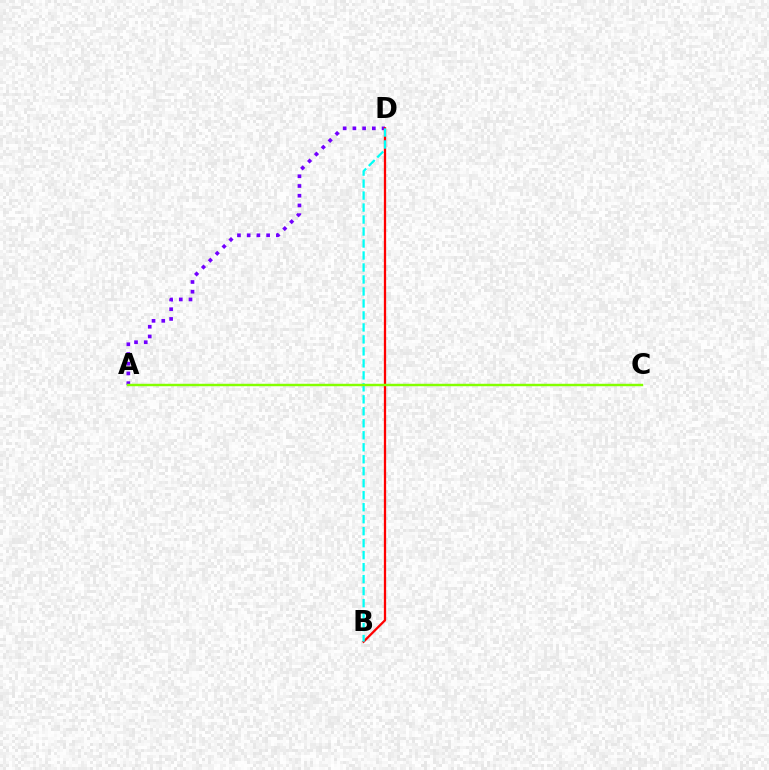{('A', 'D'): [{'color': '#7200ff', 'line_style': 'dotted', 'thickness': 2.64}], ('B', 'D'): [{'color': '#ff0000', 'line_style': 'solid', 'thickness': 1.64}, {'color': '#00fff6', 'line_style': 'dashed', 'thickness': 1.63}], ('A', 'C'): [{'color': '#84ff00', 'line_style': 'solid', 'thickness': 1.76}]}